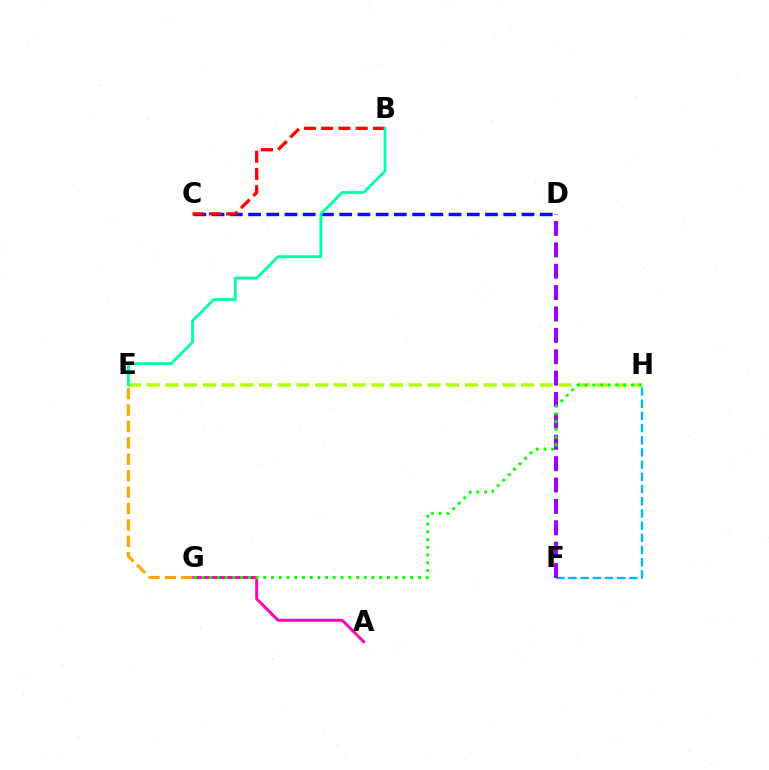{('A', 'G'): [{'color': '#ff00bd', 'line_style': 'solid', 'thickness': 2.13}], ('E', 'H'): [{'color': '#b3ff00', 'line_style': 'dashed', 'thickness': 2.54}], ('F', 'H'): [{'color': '#00b5ff', 'line_style': 'dashed', 'thickness': 1.66}], ('D', 'F'): [{'color': '#9b00ff', 'line_style': 'dashed', 'thickness': 2.9}], ('E', 'G'): [{'color': '#ffa500', 'line_style': 'dashed', 'thickness': 2.23}], ('C', 'D'): [{'color': '#0010ff', 'line_style': 'dashed', 'thickness': 2.48}], ('G', 'H'): [{'color': '#08ff00', 'line_style': 'dotted', 'thickness': 2.1}], ('B', 'C'): [{'color': '#ff0000', 'line_style': 'dashed', 'thickness': 2.35}], ('B', 'E'): [{'color': '#00ff9d', 'line_style': 'solid', 'thickness': 1.98}]}